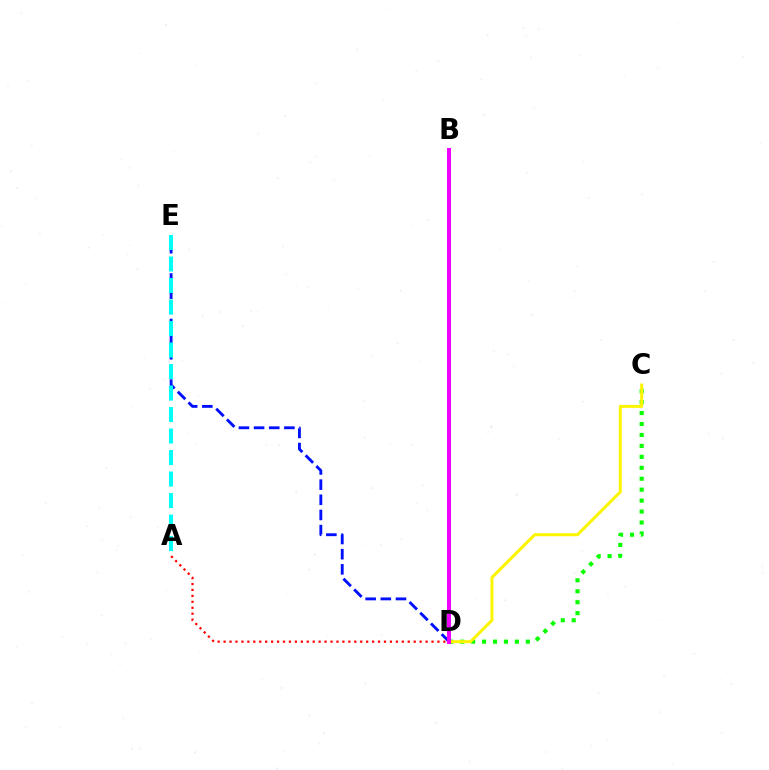{('D', 'E'): [{'color': '#0010ff', 'line_style': 'dashed', 'thickness': 2.06}], ('A', 'D'): [{'color': '#ff0000', 'line_style': 'dotted', 'thickness': 1.61}], ('C', 'D'): [{'color': '#08ff00', 'line_style': 'dotted', 'thickness': 2.97}, {'color': '#fcf500', 'line_style': 'solid', 'thickness': 2.16}], ('A', 'E'): [{'color': '#00fff6', 'line_style': 'dashed', 'thickness': 2.92}], ('B', 'D'): [{'color': '#ee00ff', 'line_style': 'solid', 'thickness': 2.9}]}